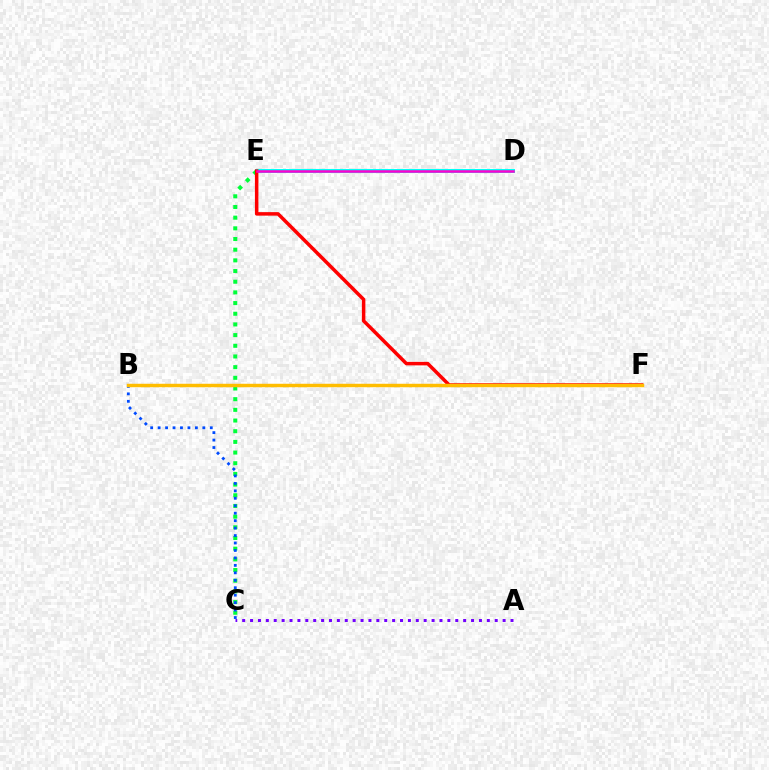{('D', 'E'): [{'color': '#84ff00', 'line_style': 'dashed', 'thickness': 2.16}, {'color': '#00fff6', 'line_style': 'solid', 'thickness': 2.9}, {'color': '#ff00cf', 'line_style': 'solid', 'thickness': 1.8}], ('C', 'E'): [{'color': '#00ff39', 'line_style': 'dotted', 'thickness': 2.9}], ('B', 'C'): [{'color': '#004bff', 'line_style': 'dotted', 'thickness': 2.02}], ('E', 'F'): [{'color': '#ff0000', 'line_style': 'solid', 'thickness': 2.52}], ('A', 'C'): [{'color': '#7200ff', 'line_style': 'dotted', 'thickness': 2.14}], ('B', 'F'): [{'color': '#ffbd00', 'line_style': 'solid', 'thickness': 2.49}]}